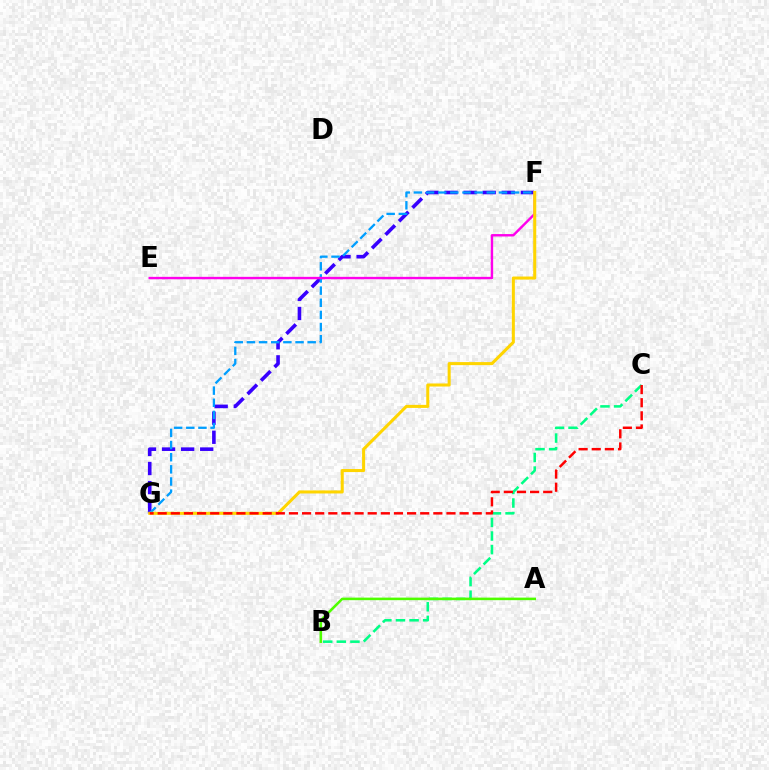{('F', 'G'): [{'color': '#3700ff', 'line_style': 'dashed', 'thickness': 2.59}, {'color': '#009eff', 'line_style': 'dashed', 'thickness': 1.65}, {'color': '#ffd500', 'line_style': 'solid', 'thickness': 2.19}], ('E', 'F'): [{'color': '#ff00ed', 'line_style': 'solid', 'thickness': 1.74}], ('B', 'C'): [{'color': '#00ff86', 'line_style': 'dashed', 'thickness': 1.85}], ('A', 'B'): [{'color': '#4fff00', 'line_style': 'solid', 'thickness': 1.84}], ('C', 'G'): [{'color': '#ff0000', 'line_style': 'dashed', 'thickness': 1.78}]}